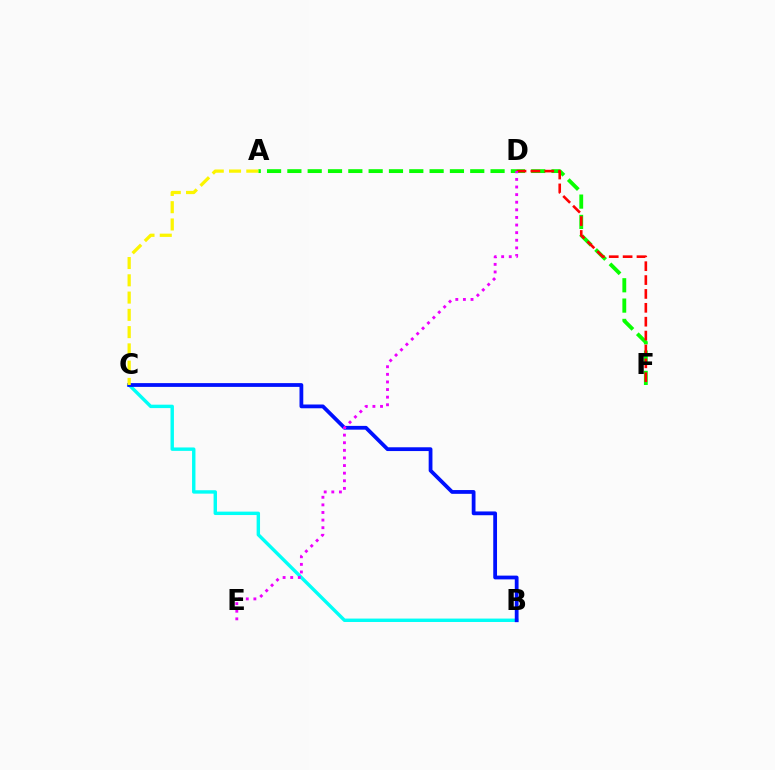{('B', 'C'): [{'color': '#00fff6', 'line_style': 'solid', 'thickness': 2.45}, {'color': '#0010ff', 'line_style': 'solid', 'thickness': 2.72}], ('A', 'F'): [{'color': '#08ff00', 'line_style': 'dashed', 'thickness': 2.76}], ('D', 'F'): [{'color': '#ff0000', 'line_style': 'dashed', 'thickness': 1.89}], ('A', 'C'): [{'color': '#fcf500', 'line_style': 'dashed', 'thickness': 2.35}], ('D', 'E'): [{'color': '#ee00ff', 'line_style': 'dotted', 'thickness': 2.07}]}